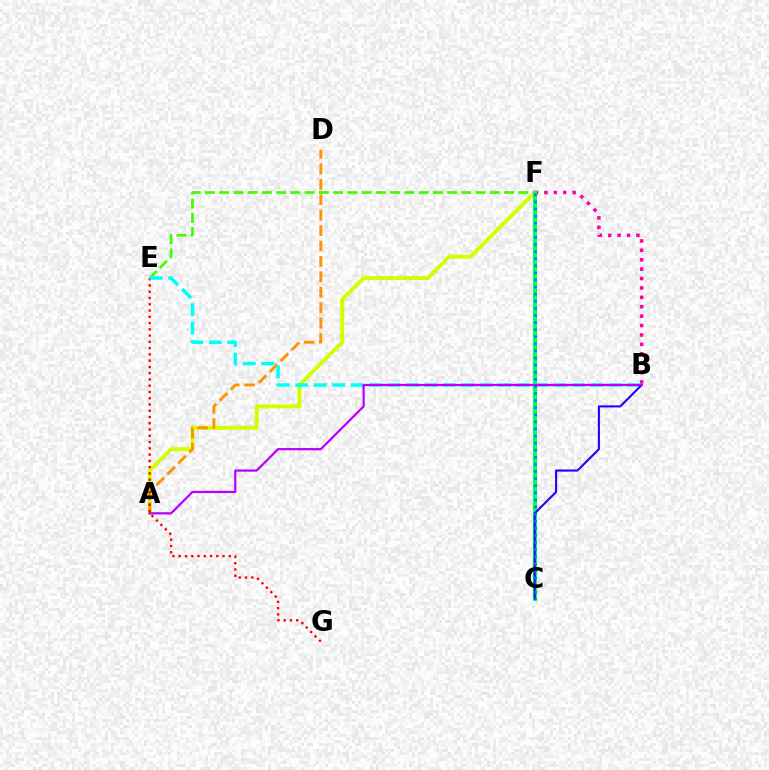{('A', 'F'): [{'color': '#d1ff00', 'line_style': 'solid', 'thickness': 2.8}], ('A', 'D'): [{'color': '#ff9400', 'line_style': 'dashed', 'thickness': 2.1}], ('E', 'F'): [{'color': '#3dff00', 'line_style': 'dashed', 'thickness': 1.94}], ('E', 'G'): [{'color': '#ff0000', 'line_style': 'dotted', 'thickness': 1.7}], ('B', 'F'): [{'color': '#ff00ac', 'line_style': 'dotted', 'thickness': 2.56}], ('C', 'F'): [{'color': '#00ff5c', 'line_style': 'solid', 'thickness': 2.99}, {'color': '#0074ff', 'line_style': 'dotted', 'thickness': 1.93}], ('B', 'E'): [{'color': '#00fff6', 'line_style': 'dashed', 'thickness': 2.51}], ('B', 'C'): [{'color': '#2500ff', 'line_style': 'solid', 'thickness': 1.51}], ('A', 'B'): [{'color': '#b900ff', 'line_style': 'solid', 'thickness': 1.61}]}